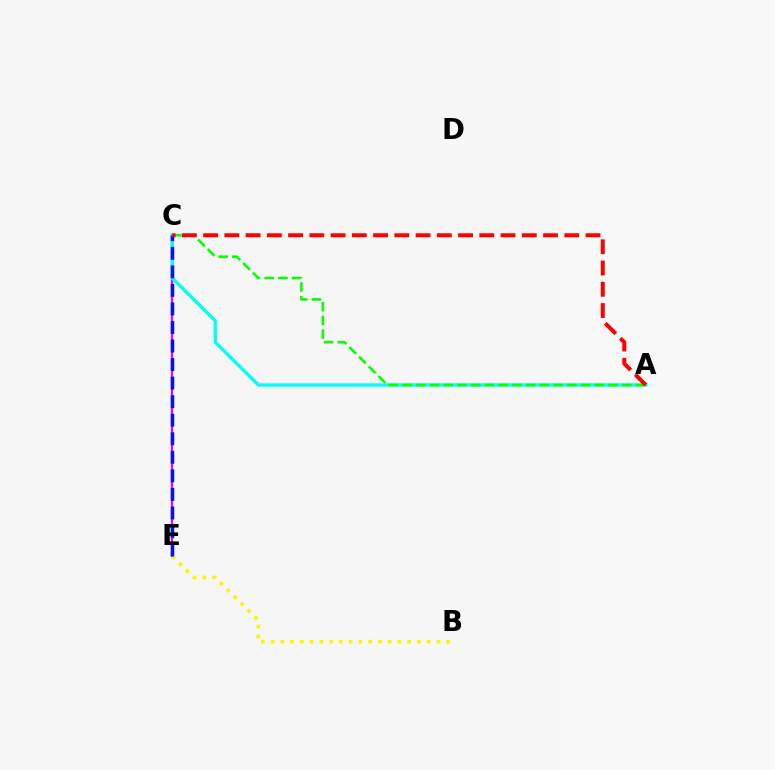{('C', 'E'): [{'color': '#ee00ff', 'line_style': 'solid', 'thickness': 1.63}, {'color': '#0010ff', 'line_style': 'dashed', 'thickness': 2.52}], ('A', 'C'): [{'color': '#00fff6', 'line_style': 'solid', 'thickness': 2.4}, {'color': '#08ff00', 'line_style': 'dashed', 'thickness': 1.86}, {'color': '#ff0000', 'line_style': 'dashed', 'thickness': 2.89}], ('B', 'E'): [{'color': '#fcf500', 'line_style': 'dotted', 'thickness': 2.65}]}